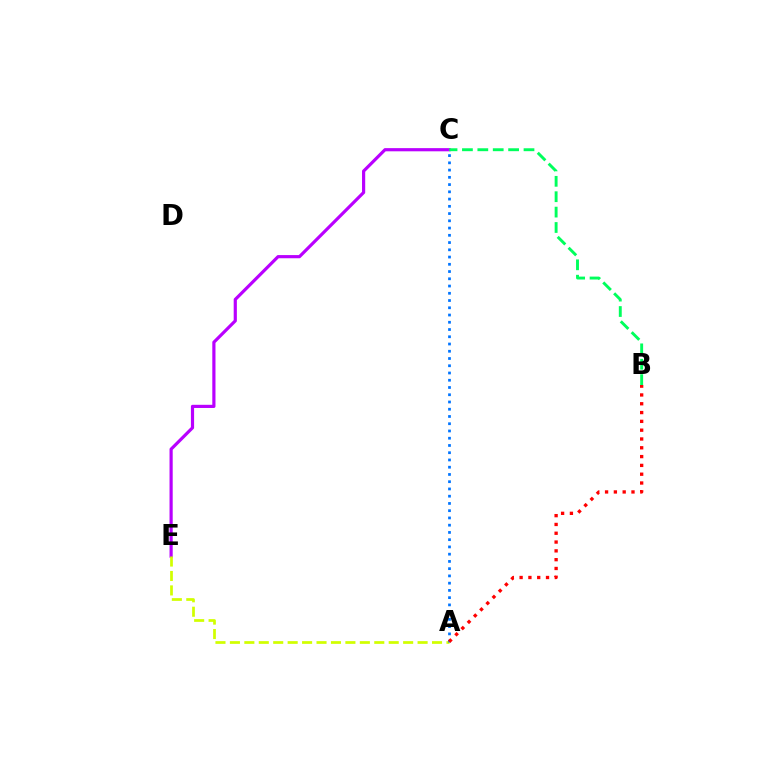{('C', 'E'): [{'color': '#b900ff', 'line_style': 'solid', 'thickness': 2.29}], ('B', 'C'): [{'color': '#00ff5c', 'line_style': 'dashed', 'thickness': 2.09}], ('A', 'E'): [{'color': '#d1ff00', 'line_style': 'dashed', 'thickness': 1.96}], ('A', 'C'): [{'color': '#0074ff', 'line_style': 'dotted', 'thickness': 1.97}], ('A', 'B'): [{'color': '#ff0000', 'line_style': 'dotted', 'thickness': 2.39}]}